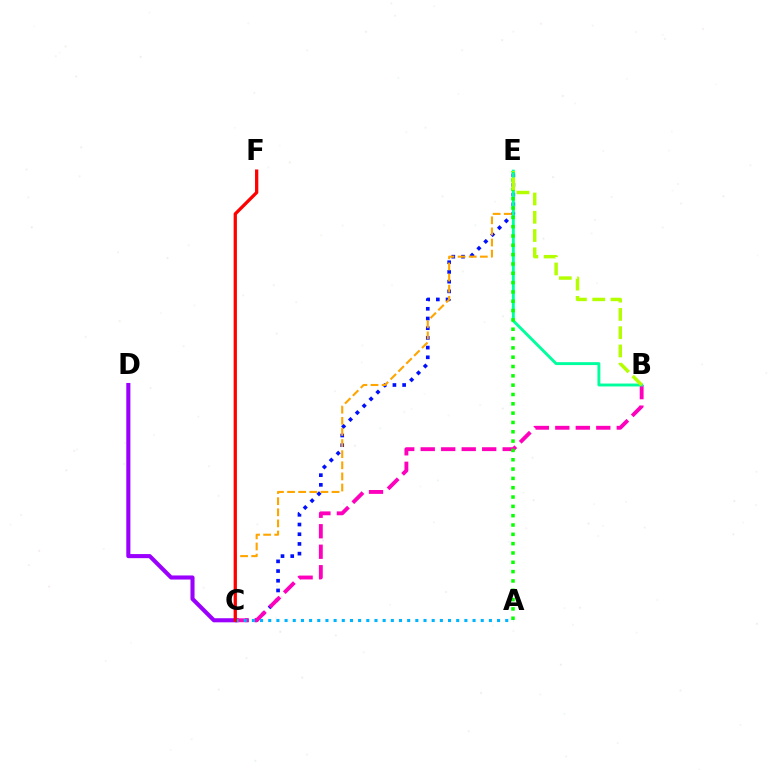{('C', 'E'): [{'color': '#0010ff', 'line_style': 'dotted', 'thickness': 2.64}, {'color': '#ffa500', 'line_style': 'dashed', 'thickness': 1.51}], ('B', 'C'): [{'color': '#ff00bd', 'line_style': 'dashed', 'thickness': 2.78}], ('B', 'E'): [{'color': '#00ff9d', 'line_style': 'solid', 'thickness': 2.09}, {'color': '#b3ff00', 'line_style': 'dashed', 'thickness': 2.48}], ('C', 'D'): [{'color': '#9b00ff', 'line_style': 'solid', 'thickness': 2.94}], ('A', 'E'): [{'color': '#08ff00', 'line_style': 'dotted', 'thickness': 2.53}], ('A', 'C'): [{'color': '#00b5ff', 'line_style': 'dotted', 'thickness': 2.22}], ('C', 'F'): [{'color': '#ff0000', 'line_style': 'solid', 'thickness': 2.36}]}